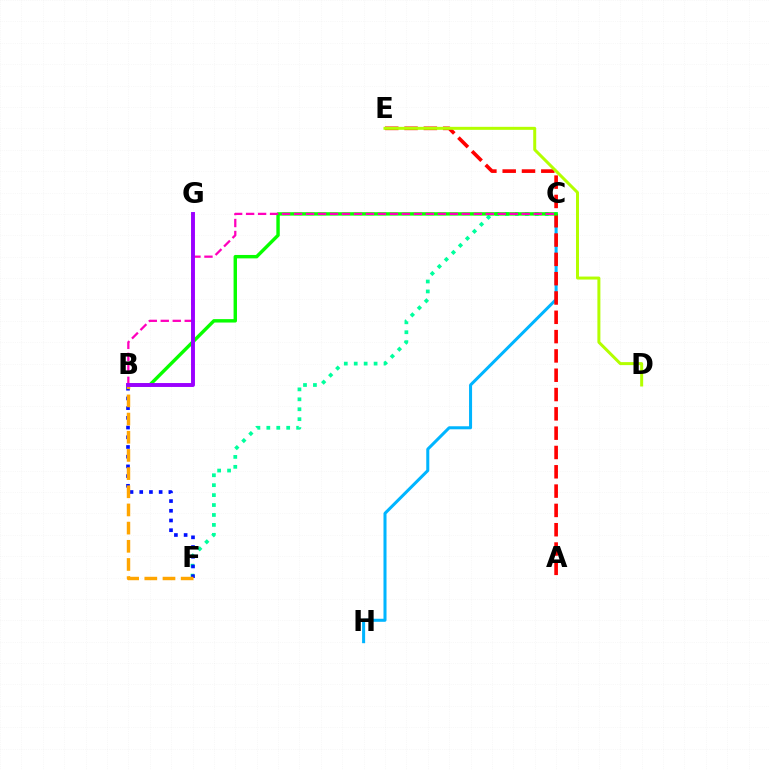{('C', 'F'): [{'color': '#00ff9d', 'line_style': 'dotted', 'thickness': 2.7}], ('B', 'F'): [{'color': '#0010ff', 'line_style': 'dotted', 'thickness': 2.64}, {'color': '#ffa500', 'line_style': 'dashed', 'thickness': 2.47}], ('C', 'H'): [{'color': '#00b5ff', 'line_style': 'solid', 'thickness': 2.18}], ('A', 'E'): [{'color': '#ff0000', 'line_style': 'dashed', 'thickness': 2.62}], ('B', 'C'): [{'color': '#08ff00', 'line_style': 'solid', 'thickness': 2.46}, {'color': '#ff00bd', 'line_style': 'dashed', 'thickness': 1.63}], ('D', 'E'): [{'color': '#b3ff00', 'line_style': 'solid', 'thickness': 2.16}], ('B', 'G'): [{'color': '#9b00ff', 'line_style': 'solid', 'thickness': 2.82}]}